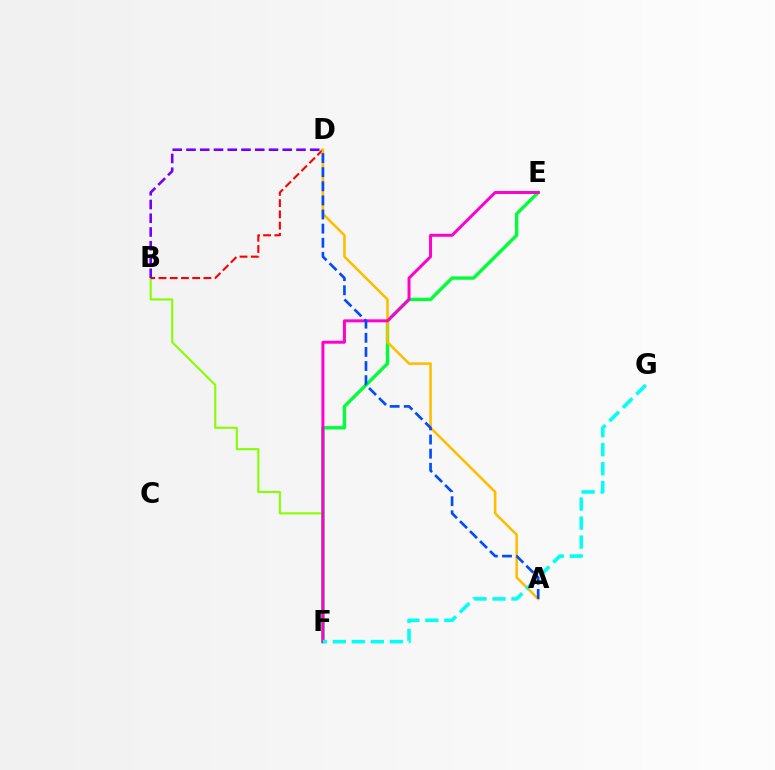{('B', 'F'): [{'color': '#84ff00', 'line_style': 'solid', 'thickness': 1.5}], ('B', 'D'): [{'color': '#ff0000', 'line_style': 'dashed', 'thickness': 1.53}, {'color': '#7200ff', 'line_style': 'dashed', 'thickness': 1.87}], ('E', 'F'): [{'color': '#00ff39', 'line_style': 'solid', 'thickness': 2.42}, {'color': '#ff00cf', 'line_style': 'solid', 'thickness': 2.15}], ('A', 'D'): [{'color': '#ffbd00', 'line_style': 'solid', 'thickness': 1.84}, {'color': '#004bff', 'line_style': 'dashed', 'thickness': 1.92}], ('F', 'G'): [{'color': '#00fff6', 'line_style': 'dashed', 'thickness': 2.58}]}